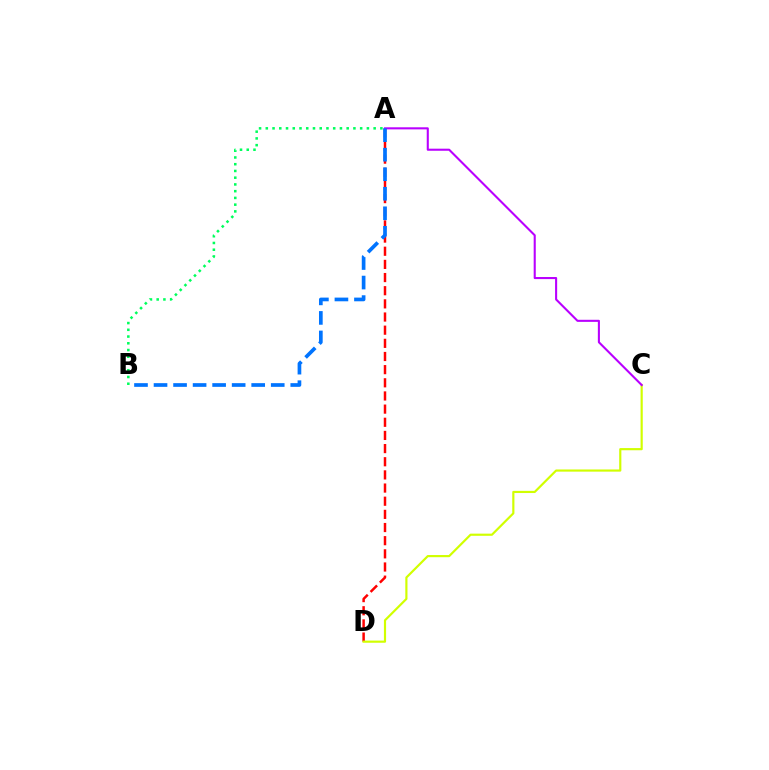{('A', 'D'): [{'color': '#ff0000', 'line_style': 'dashed', 'thickness': 1.79}], ('C', 'D'): [{'color': '#d1ff00', 'line_style': 'solid', 'thickness': 1.57}], ('A', 'C'): [{'color': '#b900ff', 'line_style': 'solid', 'thickness': 1.5}], ('A', 'B'): [{'color': '#0074ff', 'line_style': 'dashed', 'thickness': 2.65}, {'color': '#00ff5c', 'line_style': 'dotted', 'thickness': 1.83}]}